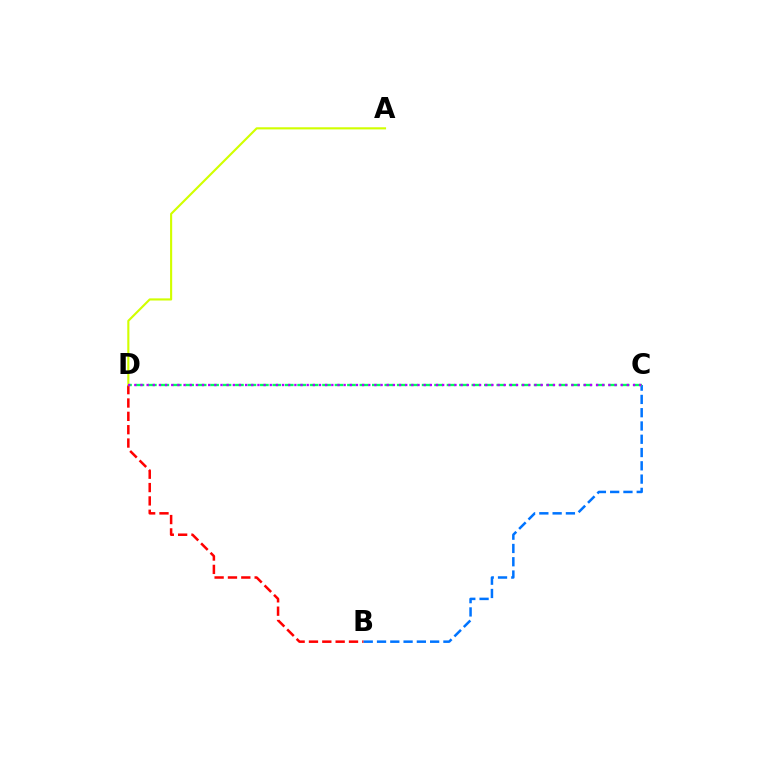{('B', 'D'): [{'color': '#ff0000', 'line_style': 'dashed', 'thickness': 1.81}], ('B', 'C'): [{'color': '#0074ff', 'line_style': 'dashed', 'thickness': 1.8}], ('C', 'D'): [{'color': '#00ff5c', 'line_style': 'dashed', 'thickness': 1.69}, {'color': '#b900ff', 'line_style': 'dotted', 'thickness': 1.67}], ('A', 'D'): [{'color': '#d1ff00', 'line_style': 'solid', 'thickness': 1.53}]}